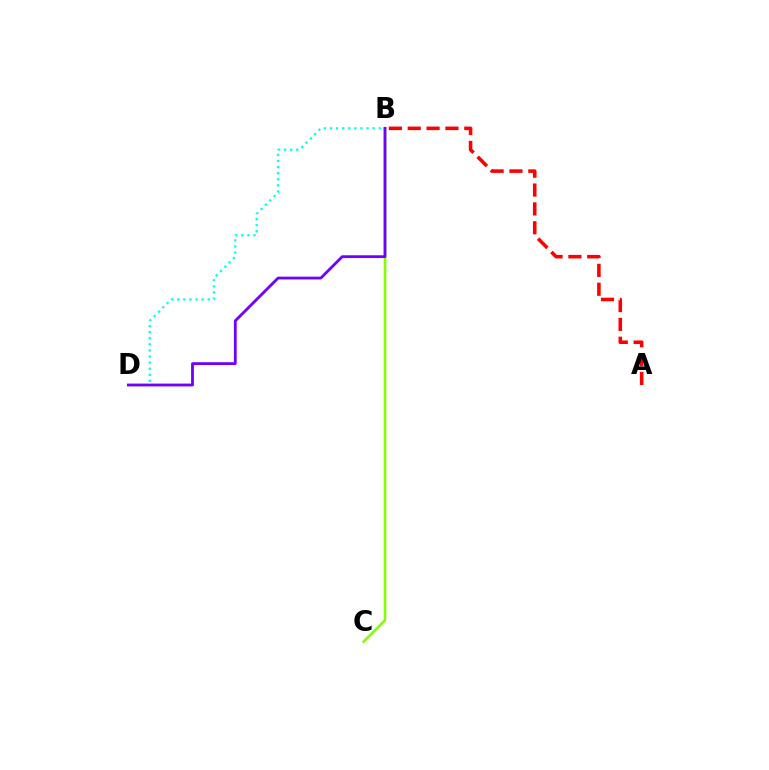{('A', 'B'): [{'color': '#ff0000', 'line_style': 'dashed', 'thickness': 2.56}], ('B', 'D'): [{'color': '#00fff6', 'line_style': 'dotted', 'thickness': 1.65}, {'color': '#7200ff', 'line_style': 'solid', 'thickness': 2.02}], ('B', 'C'): [{'color': '#84ff00', 'line_style': 'solid', 'thickness': 1.9}]}